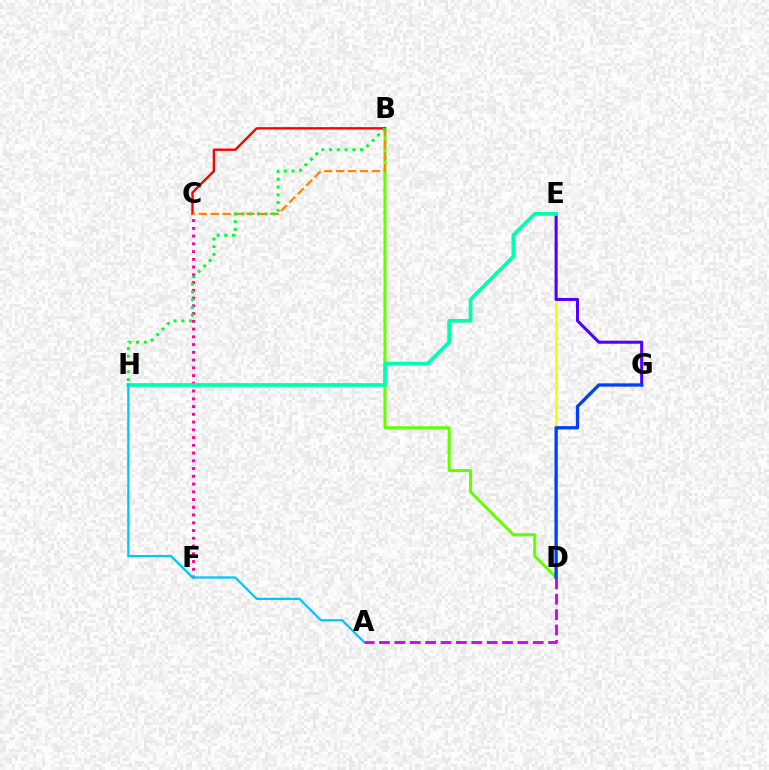{('D', 'E'): [{'color': '#eeff00', 'line_style': 'solid', 'thickness': 1.83}], ('B', 'D'): [{'color': '#66ff00', 'line_style': 'solid', 'thickness': 2.2}], ('E', 'G'): [{'color': '#4f00ff', 'line_style': 'solid', 'thickness': 2.18}], ('D', 'G'): [{'color': '#003fff', 'line_style': 'solid', 'thickness': 2.38}], ('C', 'F'): [{'color': '#ff00a0', 'line_style': 'dotted', 'thickness': 2.11}], ('B', 'C'): [{'color': '#ff0000', 'line_style': 'solid', 'thickness': 1.72}, {'color': '#ff8800', 'line_style': 'dashed', 'thickness': 1.62}], ('E', 'H'): [{'color': '#00ffaf', 'line_style': 'solid', 'thickness': 2.69}], ('A', 'H'): [{'color': '#00c7ff', 'line_style': 'solid', 'thickness': 1.64}], ('B', 'H'): [{'color': '#00ff27', 'line_style': 'dotted', 'thickness': 2.1}], ('A', 'D'): [{'color': '#d600ff', 'line_style': 'dashed', 'thickness': 2.09}]}